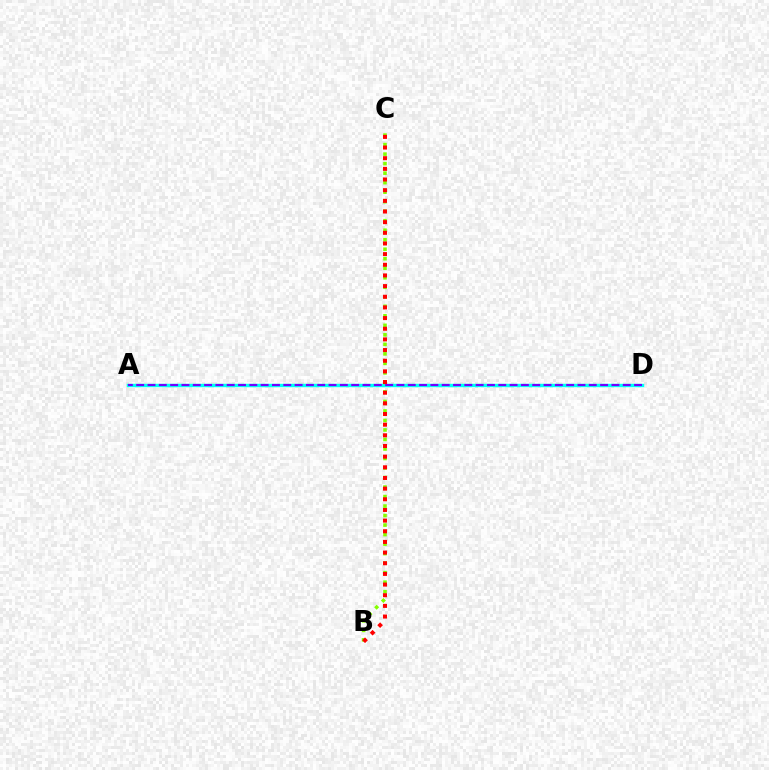{('A', 'D'): [{'color': '#00fff6', 'line_style': 'solid', 'thickness': 2.46}, {'color': '#7200ff', 'line_style': 'dashed', 'thickness': 1.54}], ('B', 'C'): [{'color': '#84ff00', 'line_style': 'dotted', 'thickness': 2.58}, {'color': '#ff0000', 'line_style': 'dotted', 'thickness': 2.9}]}